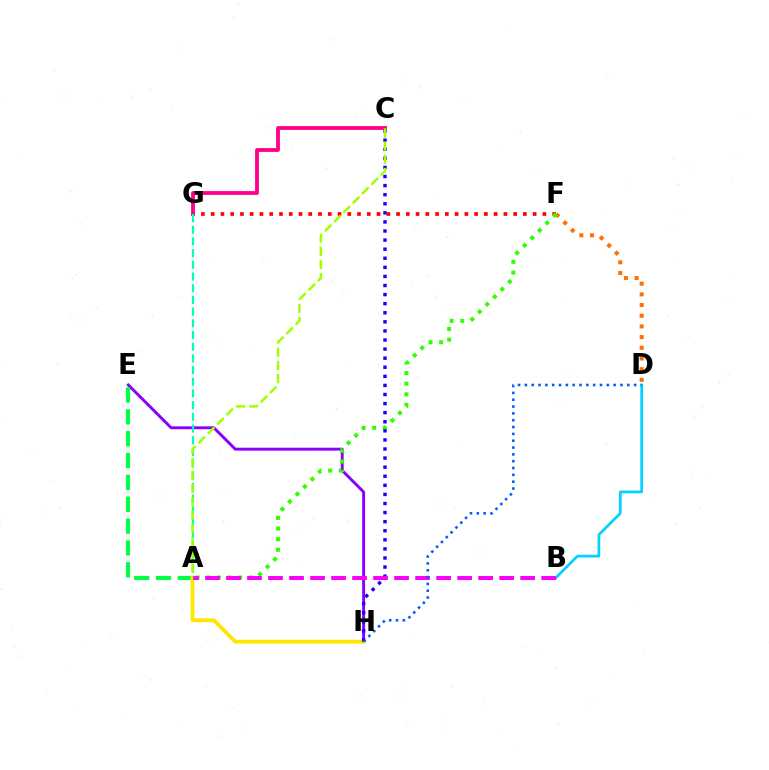{('F', 'G'): [{'color': '#ff0000', 'line_style': 'dotted', 'thickness': 2.65}], ('E', 'H'): [{'color': '#8a00ff', 'line_style': 'solid', 'thickness': 2.1}], ('A', 'E'): [{'color': '#00ff45', 'line_style': 'dashed', 'thickness': 2.97}], ('D', 'F'): [{'color': '#ff7000', 'line_style': 'dotted', 'thickness': 2.9}], ('B', 'D'): [{'color': '#00d3ff', 'line_style': 'solid', 'thickness': 1.95}], ('A', 'H'): [{'color': '#ffe600', 'line_style': 'solid', 'thickness': 2.74}], ('A', 'F'): [{'color': '#31ff00', 'line_style': 'dotted', 'thickness': 2.89}], ('C', 'H'): [{'color': '#1900ff', 'line_style': 'dotted', 'thickness': 2.47}], ('C', 'G'): [{'color': '#ff0088', 'line_style': 'solid', 'thickness': 2.74}], ('A', 'G'): [{'color': '#00ffbb', 'line_style': 'dashed', 'thickness': 1.59}], ('A', 'B'): [{'color': '#fa00f9', 'line_style': 'dashed', 'thickness': 2.85}], ('D', 'H'): [{'color': '#005dff', 'line_style': 'dotted', 'thickness': 1.85}], ('A', 'C'): [{'color': '#a2ff00', 'line_style': 'dashed', 'thickness': 1.79}]}